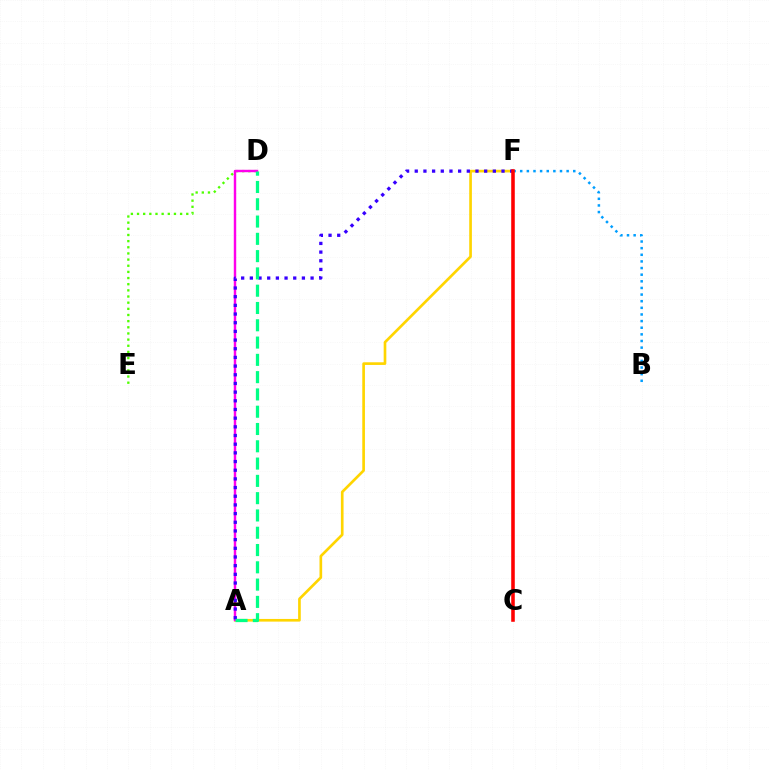{('D', 'E'): [{'color': '#4fff00', 'line_style': 'dotted', 'thickness': 1.67}], ('A', 'F'): [{'color': '#ffd500', 'line_style': 'solid', 'thickness': 1.92}, {'color': '#3700ff', 'line_style': 'dotted', 'thickness': 2.36}], ('B', 'F'): [{'color': '#009eff', 'line_style': 'dotted', 'thickness': 1.8}], ('A', 'D'): [{'color': '#ff00ed', 'line_style': 'solid', 'thickness': 1.75}, {'color': '#00ff86', 'line_style': 'dashed', 'thickness': 2.35}], ('C', 'F'): [{'color': '#ff0000', 'line_style': 'solid', 'thickness': 2.56}]}